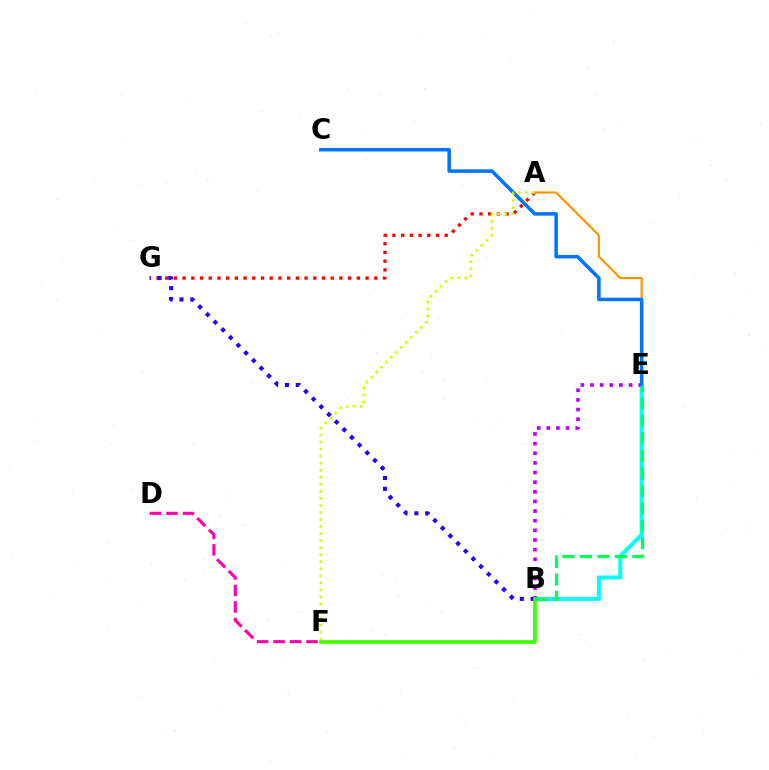{('A', 'G'): [{'color': '#ff0000', 'line_style': 'dotted', 'thickness': 2.37}], ('B', 'E'): [{'color': '#00fff6', 'line_style': 'solid', 'thickness': 2.88}, {'color': '#b900ff', 'line_style': 'dotted', 'thickness': 2.62}, {'color': '#00ff5c', 'line_style': 'dashed', 'thickness': 2.37}], ('A', 'E'): [{'color': '#ff9400', 'line_style': 'solid', 'thickness': 1.58}], ('B', 'G'): [{'color': '#2500ff', 'line_style': 'dotted', 'thickness': 2.94}], ('B', 'F'): [{'color': '#3dff00', 'line_style': 'solid', 'thickness': 2.66}], ('C', 'E'): [{'color': '#0074ff', 'line_style': 'solid', 'thickness': 2.54}], ('D', 'F'): [{'color': '#ff00ac', 'line_style': 'dashed', 'thickness': 2.24}], ('A', 'F'): [{'color': '#d1ff00', 'line_style': 'dotted', 'thickness': 1.91}]}